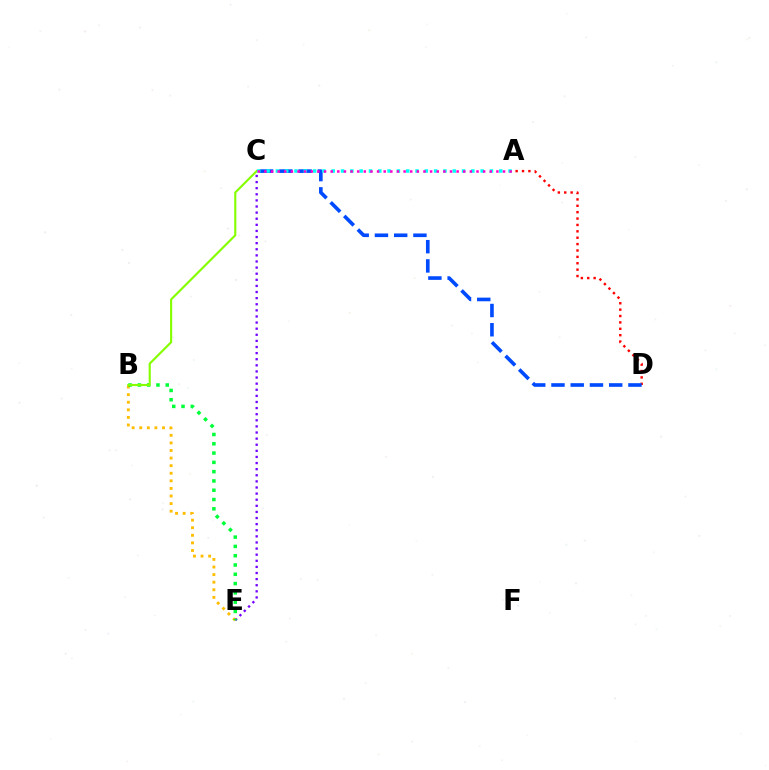{('B', 'E'): [{'color': '#ffbd00', 'line_style': 'dotted', 'thickness': 2.06}, {'color': '#00ff39', 'line_style': 'dotted', 'thickness': 2.52}], ('C', 'E'): [{'color': '#7200ff', 'line_style': 'dotted', 'thickness': 1.66}], ('B', 'C'): [{'color': '#84ff00', 'line_style': 'solid', 'thickness': 1.54}], ('A', 'D'): [{'color': '#ff0000', 'line_style': 'dotted', 'thickness': 1.73}], ('C', 'D'): [{'color': '#004bff', 'line_style': 'dashed', 'thickness': 2.61}], ('A', 'C'): [{'color': '#00fff6', 'line_style': 'dotted', 'thickness': 2.53}, {'color': '#ff00cf', 'line_style': 'dotted', 'thickness': 1.8}]}